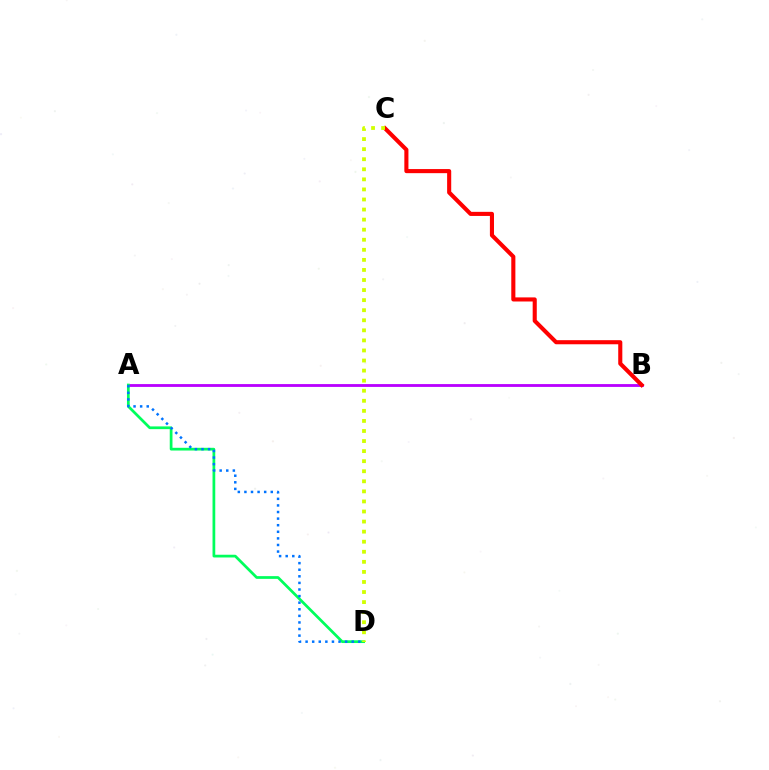{('A', 'B'): [{'color': '#b900ff', 'line_style': 'solid', 'thickness': 2.04}], ('B', 'C'): [{'color': '#ff0000', 'line_style': 'solid', 'thickness': 2.95}], ('A', 'D'): [{'color': '#00ff5c', 'line_style': 'solid', 'thickness': 1.97}, {'color': '#0074ff', 'line_style': 'dotted', 'thickness': 1.79}], ('C', 'D'): [{'color': '#d1ff00', 'line_style': 'dotted', 'thickness': 2.73}]}